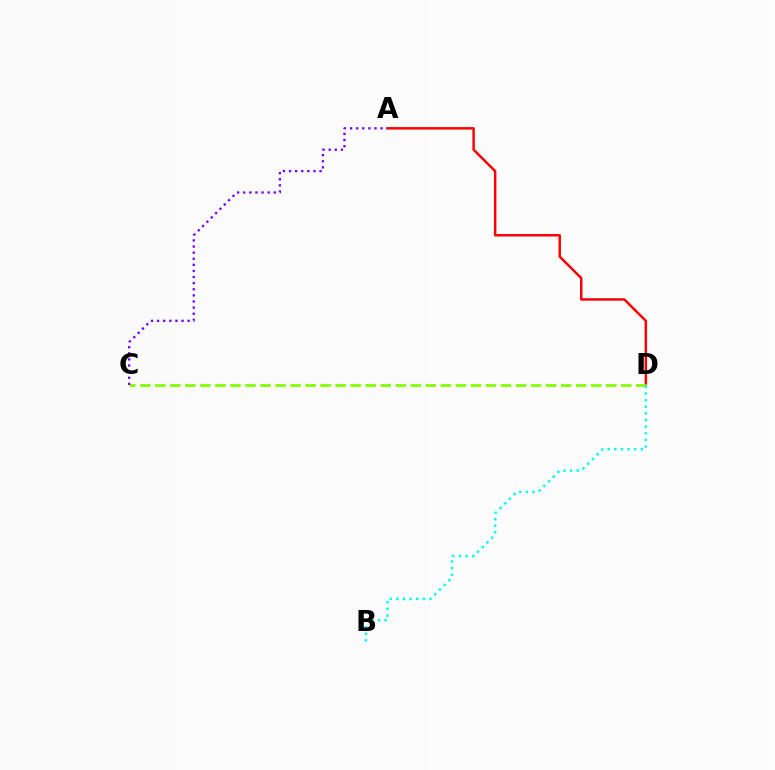{('A', 'D'): [{'color': '#ff0000', 'line_style': 'solid', 'thickness': 1.79}], ('C', 'D'): [{'color': '#84ff00', 'line_style': 'dashed', 'thickness': 2.04}], ('B', 'D'): [{'color': '#00fff6', 'line_style': 'dotted', 'thickness': 1.8}], ('A', 'C'): [{'color': '#7200ff', 'line_style': 'dotted', 'thickness': 1.66}]}